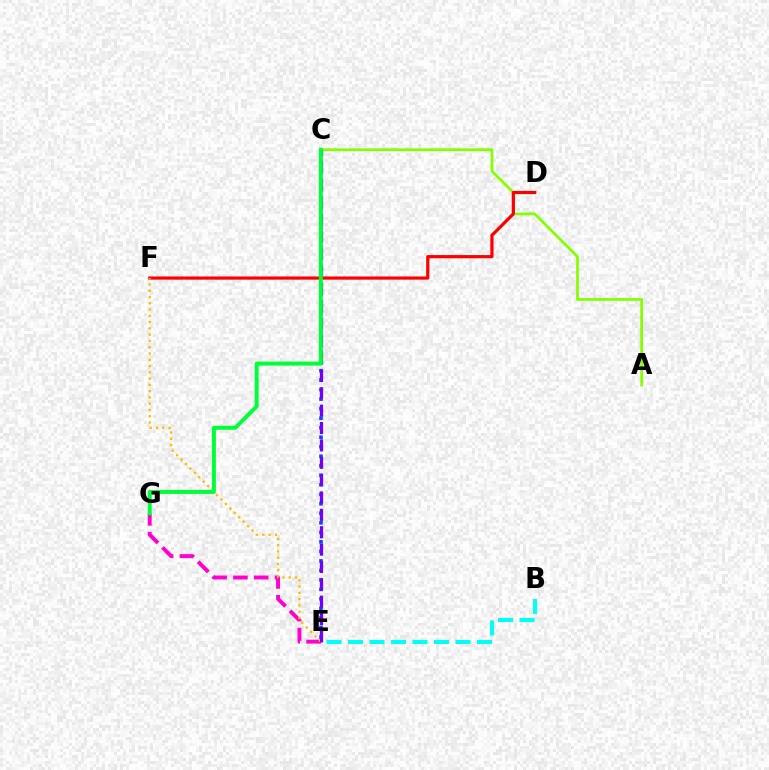{('E', 'G'): [{'color': '#ff00cf', 'line_style': 'dashed', 'thickness': 2.83}], ('B', 'E'): [{'color': '#00fff6', 'line_style': 'dashed', 'thickness': 2.92}], ('A', 'C'): [{'color': '#84ff00', 'line_style': 'solid', 'thickness': 1.98}], ('D', 'F'): [{'color': '#ff0000', 'line_style': 'solid', 'thickness': 2.3}], ('C', 'E'): [{'color': '#004bff', 'line_style': 'dotted', 'thickness': 2.58}, {'color': '#7200ff', 'line_style': 'dashed', 'thickness': 2.36}], ('E', 'F'): [{'color': '#ffbd00', 'line_style': 'dotted', 'thickness': 1.71}], ('C', 'G'): [{'color': '#00ff39', 'line_style': 'solid', 'thickness': 2.86}]}